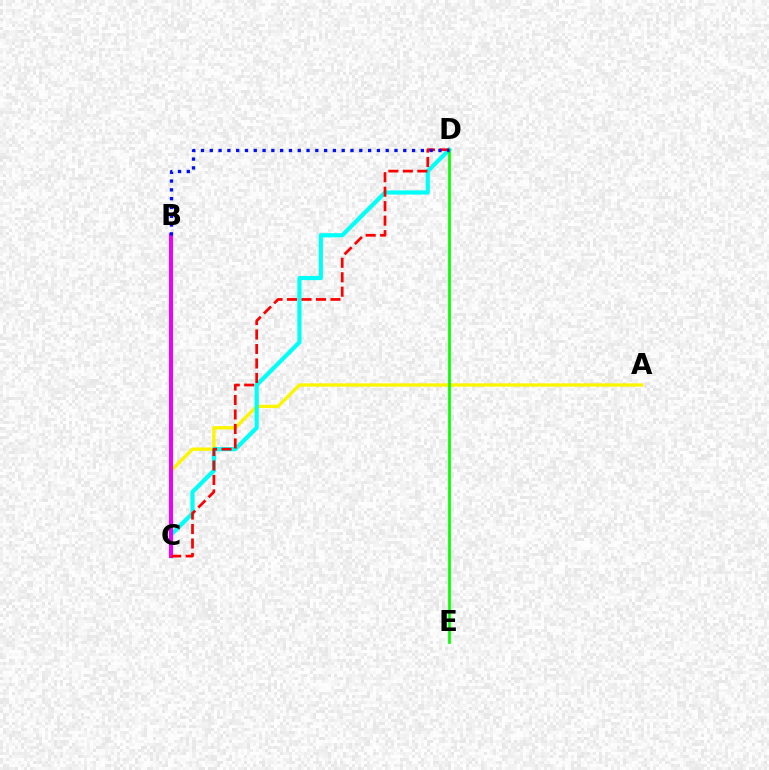{('A', 'C'): [{'color': '#fcf500', 'line_style': 'solid', 'thickness': 2.4}], ('C', 'D'): [{'color': '#00fff6', 'line_style': 'solid', 'thickness': 2.99}, {'color': '#ff0000', 'line_style': 'dashed', 'thickness': 1.97}], ('B', 'C'): [{'color': '#ee00ff', 'line_style': 'solid', 'thickness': 2.9}], ('D', 'E'): [{'color': '#08ff00', 'line_style': 'solid', 'thickness': 1.96}], ('B', 'D'): [{'color': '#0010ff', 'line_style': 'dotted', 'thickness': 2.39}]}